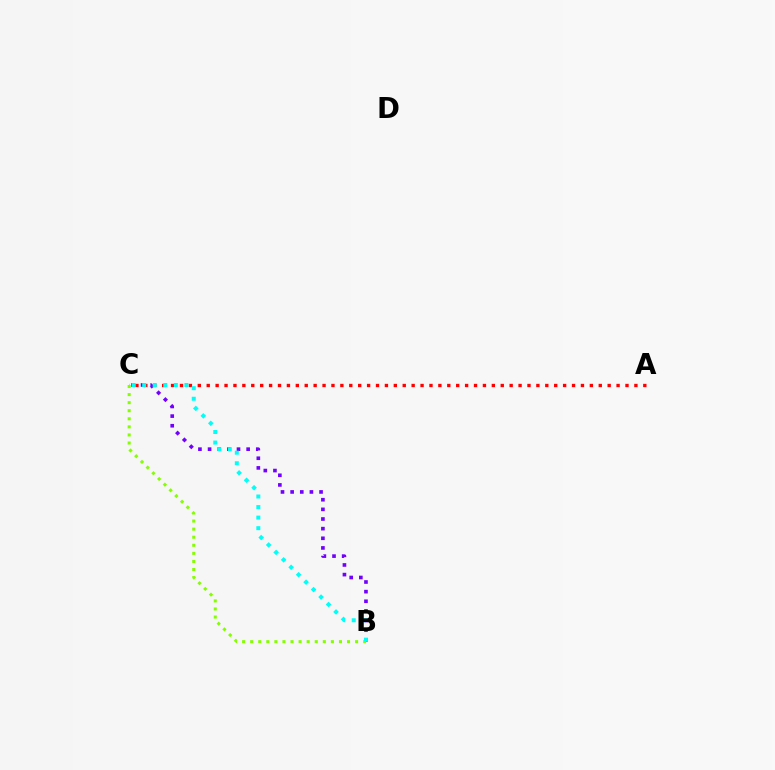{('A', 'C'): [{'color': '#ff0000', 'line_style': 'dotted', 'thickness': 2.42}], ('B', 'C'): [{'color': '#7200ff', 'line_style': 'dotted', 'thickness': 2.62}, {'color': '#84ff00', 'line_style': 'dotted', 'thickness': 2.19}, {'color': '#00fff6', 'line_style': 'dotted', 'thickness': 2.87}]}